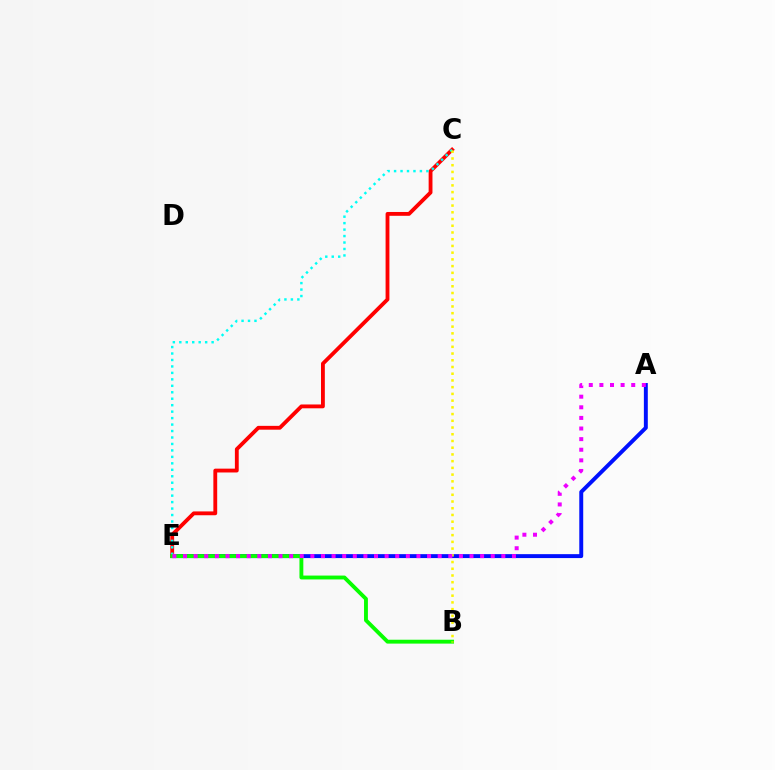{('A', 'E'): [{'color': '#0010ff', 'line_style': 'solid', 'thickness': 2.83}, {'color': '#ee00ff', 'line_style': 'dotted', 'thickness': 2.88}], ('C', 'E'): [{'color': '#ff0000', 'line_style': 'solid', 'thickness': 2.76}, {'color': '#00fff6', 'line_style': 'dotted', 'thickness': 1.76}], ('B', 'E'): [{'color': '#08ff00', 'line_style': 'solid', 'thickness': 2.79}], ('B', 'C'): [{'color': '#fcf500', 'line_style': 'dotted', 'thickness': 1.83}]}